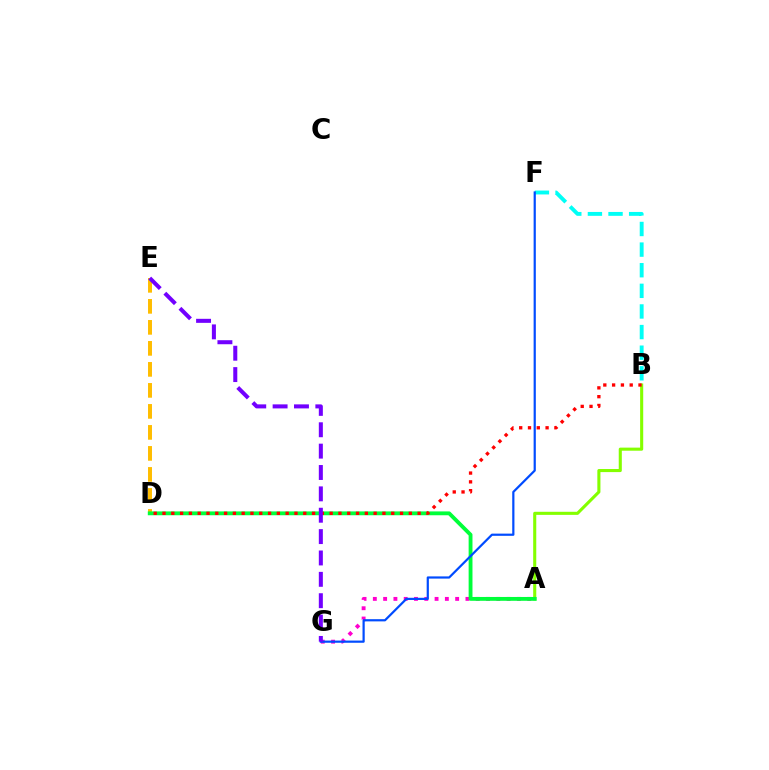{('A', 'G'): [{'color': '#ff00cf', 'line_style': 'dotted', 'thickness': 2.8}], ('B', 'F'): [{'color': '#00fff6', 'line_style': 'dashed', 'thickness': 2.8}], ('D', 'E'): [{'color': '#ffbd00', 'line_style': 'dashed', 'thickness': 2.85}], ('A', 'B'): [{'color': '#84ff00', 'line_style': 'solid', 'thickness': 2.22}], ('A', 'D'): [{'color': '#00ff39', 'line_style': 'solid', 'thickness': 2.77}], ('F', 'G'): [{'color': '#004bff', 'line_style': 'solid', 'thickness': 1.59}], ('B', 'D'): [{'color': '#ff0000', 'line_style': 'dotted', 'thickness': 2.39}], ('E', 'G'): [{'color': '#7200ff', 'line_style': 'dashed', 'thickness': 2.9}]}